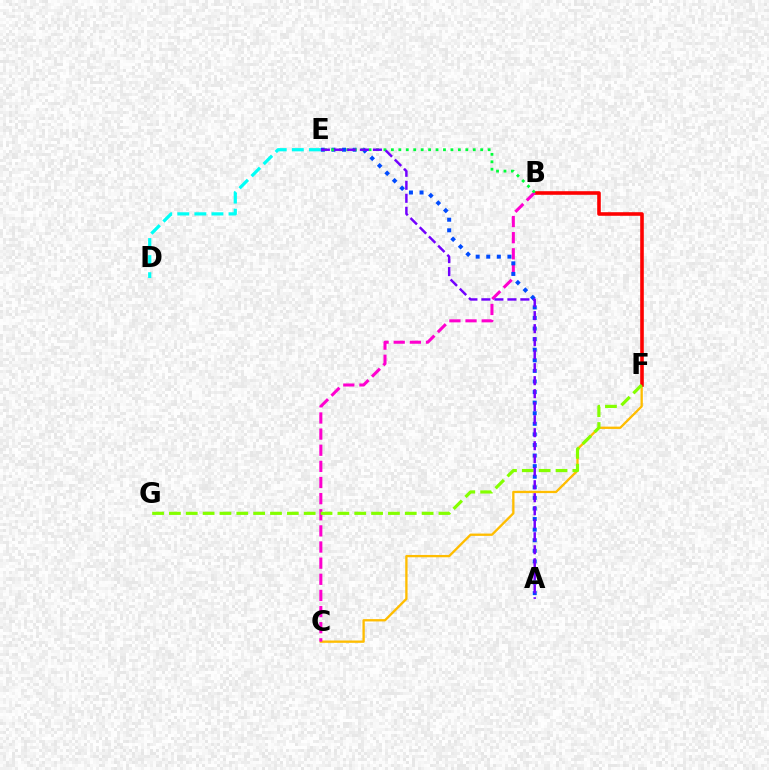{('C', 'F'): [{'color': '#ffbd00', 'line_style': 'solid', 'thickness': 1.67}], ('B', 'F'): [{'color': '#ff0000', 'line_style': 'solid', 'thickness': 2.59}], ('B', 'C'): [{'color': '#ff00cf', 'line_style': 'dashed', 'thickness': 2.19}], ('A', 'E'): [{'color': '#004bff', 'line_style': 'dotted', 'thickness': 2.88}, {'color': '#7200ff', 'line_style': 'dashed', 'thickness': 1.77}], ('F', 'G'): [{'color': '#84ff00', 'line_style': 'dashed', 'thickness': 2.29}], ('B', 'E'): [{'color': '#00ff39', 'line_style': 'dotted', 'thickness': 2.02}], ('D', 'E'): [{'color': '#00fff6', 'line_style': 'dashed', 'thickness': 2.32}]}